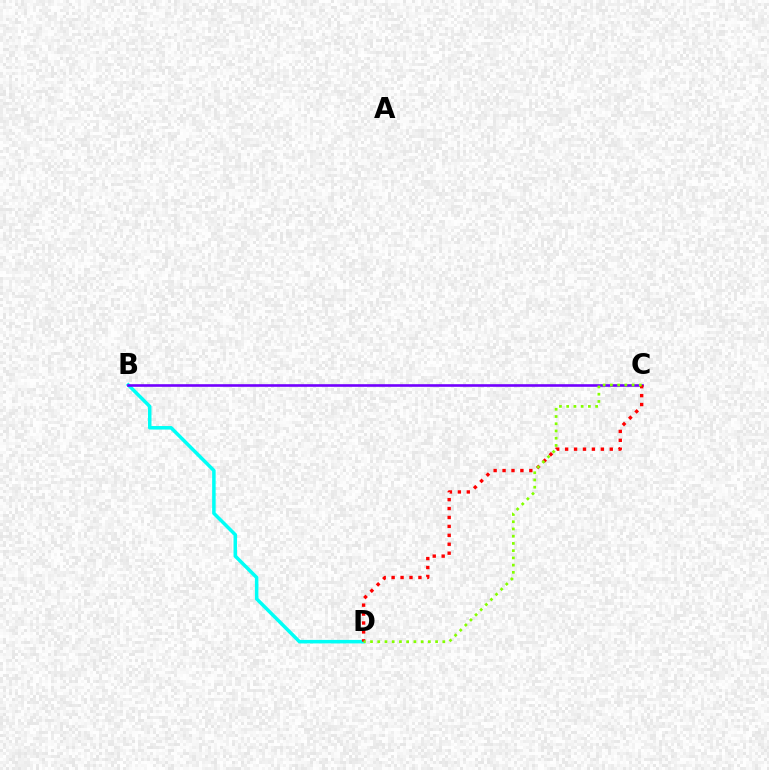{('B', 'D'): [{'color': '#00fff6', 'line_style': 'solid', 'thickness': 2.52}], ('B', 'C'): [{'color': '#7200ff', 'line_style': 'solid', 'thickness': 1.89}], ('C', 'D'): [{'color': '#ff0000', 'line_style': 'dotted', 'thickness': 2.43}, {'color': '#84ff00', 'line_style': 'dotted', 'thickness': 1.96}]}